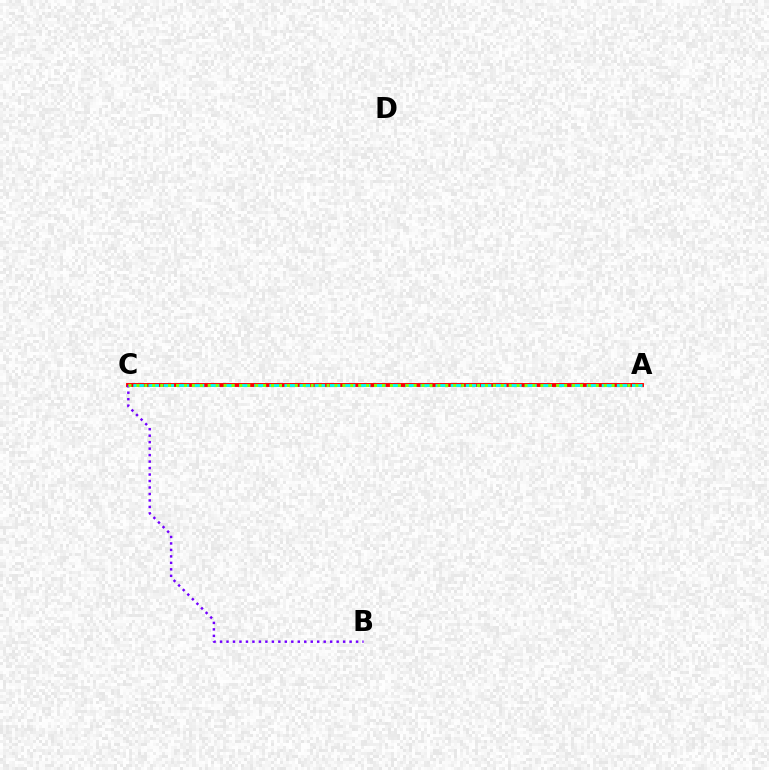{('A', 'C'): [{'color': '#ff0000', 'line_style': 'solid', 'thickness': 2.8}, {'color': '#00fff6', 'line_style': 'dashed', 'thickness': 2.05}, {'color': '#84ff00', 'line_style': 'dotted', 'thickness': 2.15}], ('B', 'C'): [{'color': '#7200ff', 'line_style': 'dotted', 'thickness': 1.76}]}